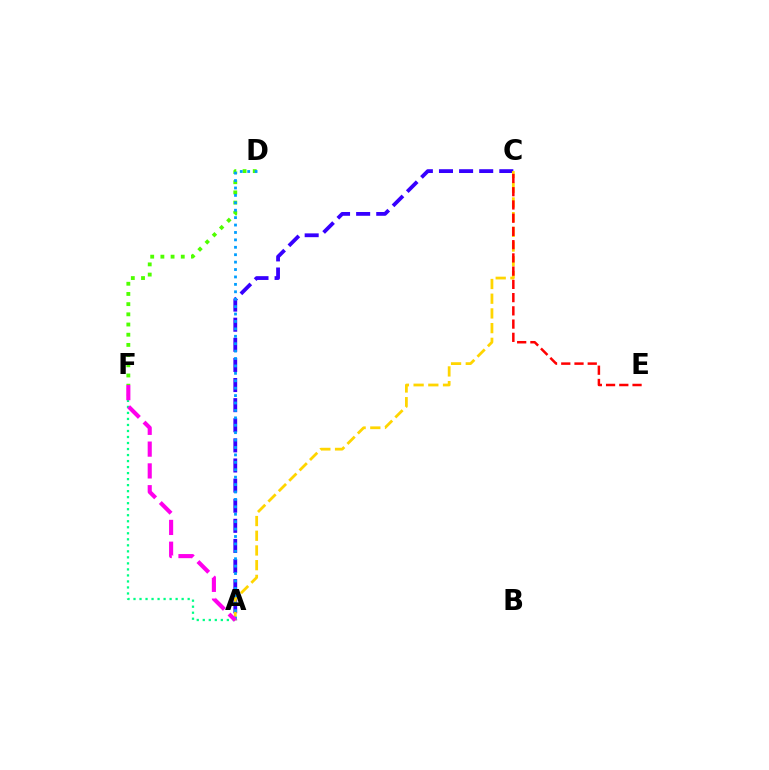{('D', 'F'): [{'color': '#4fff00', 'line_style': 'dotted', 'thickness': 2.77}], ('A', 'F'): [{'color': '#00ff86', 'line_style': 'dotted', 'thickness': 1.64}, {'color': '#ff00ed', 'line_style': 'dashed', 'thickness': 2.96}], ('A', 'C'): [{'color': '#3700ff', 'line_style': 'dashed', 'thickness': 2.73}, {'color': '#ffd500', 'line_style': 'dashed', 'thickness': 2.0}], ('A', 'D'): [{'color': '#009eff', 'line_style': 'dotted', 'thickness': 2.01}], ('C', 'E'): [{'color': '#ff0000', 'line_style': 'dashed', 'thickness': 1.8}]}